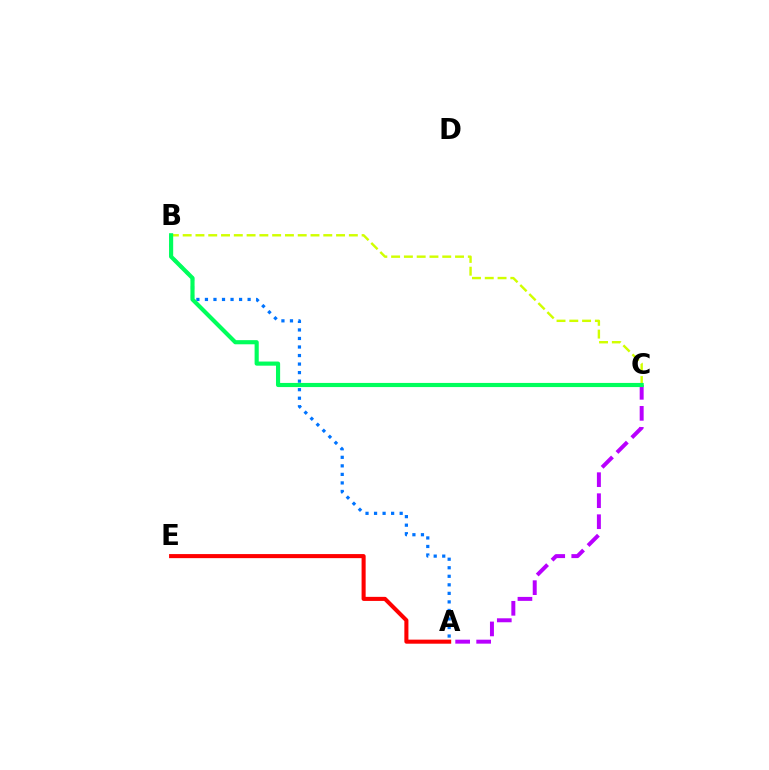{('A', 'B'): [{'color': '#0074ff', 'line_style': 'dotted', 'thickness': 2.32}], ('B', 'C'): [{'color': '#d1ff00', 'line_style': 'dashed', 'thickness': 1.74}, {'color': '#00ff5c', 'line_style': 'solid', 'thickness': 2.98}], ('A', 'E'): [{'color': '#ff0000', 'line_style': 'solid', 'thickness': 2.93}], ('A', 'C'): [{'color': '#b900ff', 'line_style': 'dashed', 'thickness': 2.85}]}